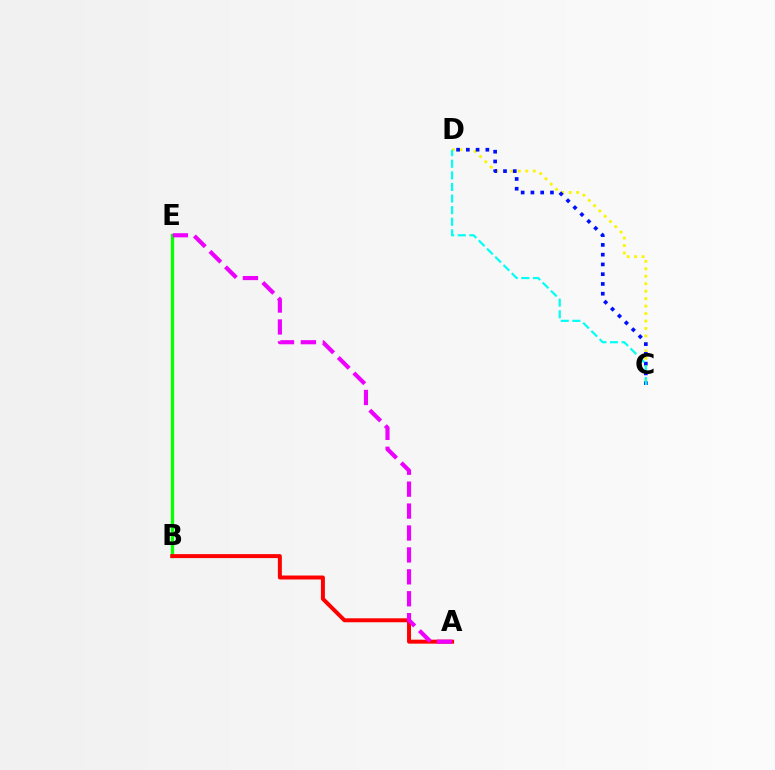{('C', 'D'): [{'color': '#fcf500', 'line_style': 'dotted', 'thickness': 2.03}, {'color': '#0010ff', 'line_style': 'dotted', 'thickness': 2.65}, {'color': '#00fff6', 'line_style': 'dashed', 'thickness': 1.58}], ('B', 'E'): [{'color': '#08ff00', 'line_style': 'solid', 'thickness': 2.37}], ('A', 'B'): [{'color': '#ff0000', 'line_style': 'solid', 'thickness': 2.86}], ('A', 'E'): [{'color': '#ee00ff', 'line_style': 'dashed', 'thickness': 2.98}]}